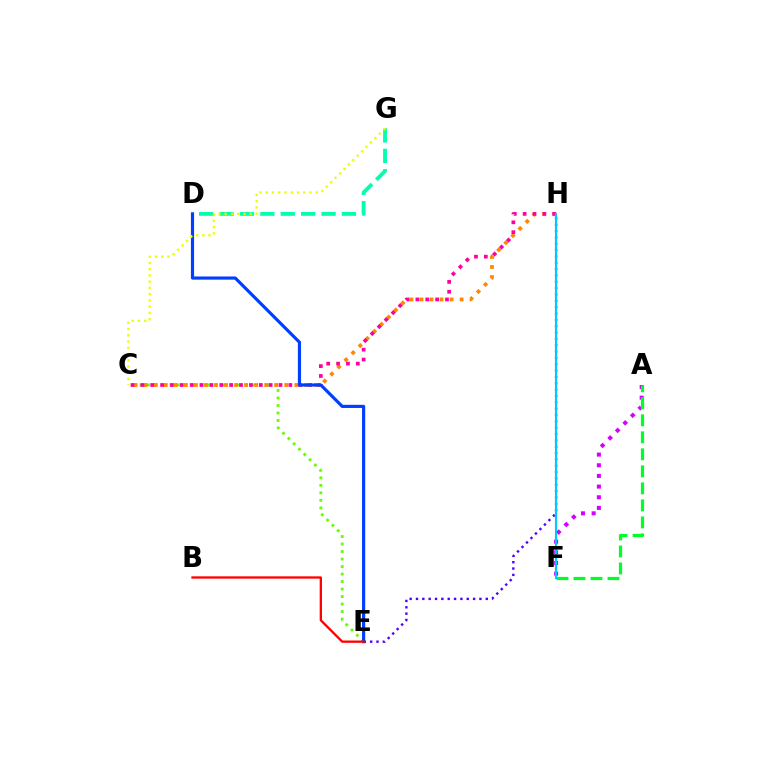{('C', 'E'): [{'color': '#66ff00', 'line_style': 'dotted', 'thickness': 2.04}], ('D', 'G'): [{'color': '#00ffaf', 'line_style': 'dashed', 'thickness': 2.77}], ('C', 'H'): [{'color': '#ff8800', 'line_style': 'dotted', 'thickness': 2.73}, {'color': '#ff00a0', 'line_style': 'dotted', 'thickness': 2.68}], ('E', 'H'): [{'color': '#4f00ff', 'line_style': 'dotted', 'thickness': 1.72}], ('A', 'F'): [{'color': '#d600ff', 'line_style': 'dotted', 'thickness': 2.9}, {'color': '#00ff27', 'line_style': 'dashed', 'thickness': 2.31}], ('D', 'E'): [{'color': '#003fff', 'line_style': 'solid', 'thickness': 2.28}], ('C', 'G'): [{'color': '#eeff00', 'line_style': 'dotted', 'thickness': 1.7}], ('F', 'H'): [{'color': '#00c7ff', 'line_style': 'solid', 'thickness': 1.54}], ('B', 'E'): [{'color': '#ff0000', 'line_style': 'solid', 'thickness': 1.65}]}